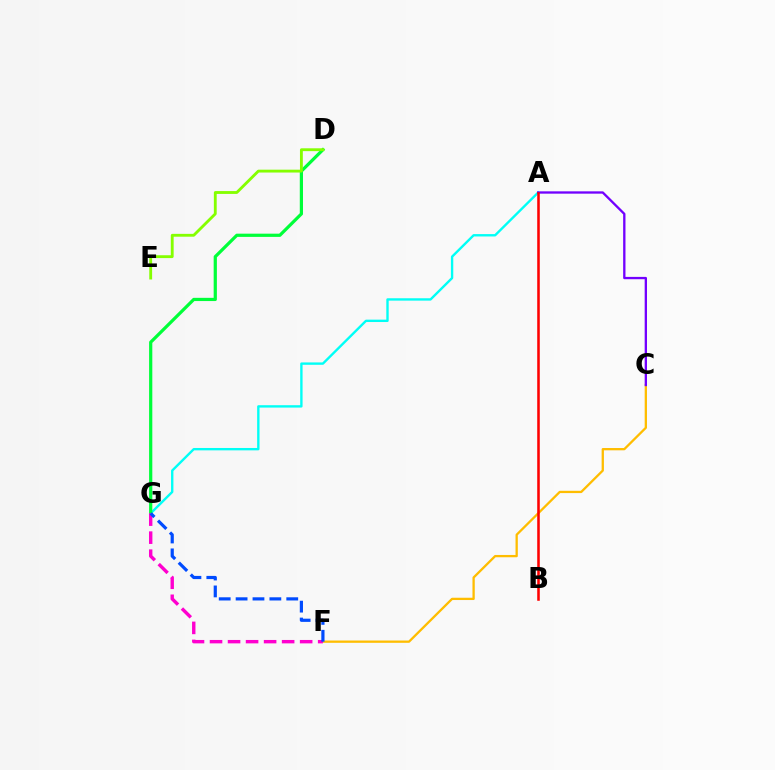{('C', 'F'): [{'color': '#ffbd00', 'line_style': 'solid', 'thickness': 1.65}], ('A', 'G'): [{'color': '#00fff6', 'line_style': 'solid', 'thickness': 1.71}], ('D', 'G'): [{'color': '#00ff39', 'line_style': 'solid', 'thickness': 2.32}], ('F', 'G'): [{'color': '#ff00cf', 'line_style': 'dashed', 'thickness': 2.45}, {'color': '#004bff', 'line_style': 'dashed', 'thickness': 2.29}], ('D', 'E'): [{'color': '#84ff00', 'line_style': 'solid', 'thickness': 2.05}], ('A', 'C'): [{'color': '#7200ff', 'line_style': 'solid', 'thickness': 1.67}], ('A', 'B'): [{'color': '#ff0000', 'line_style': 'solid', 'thickness': 1.84}]}